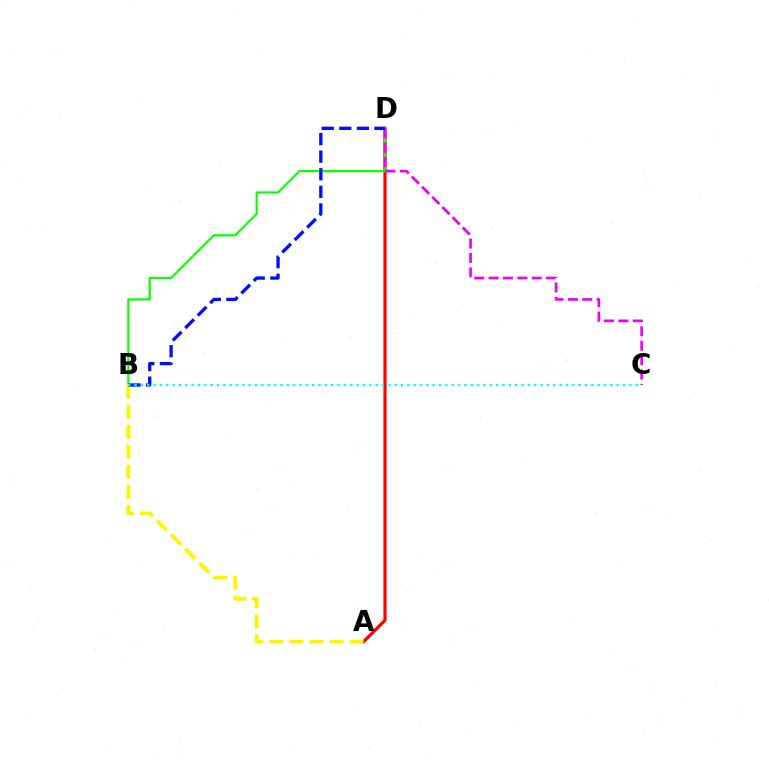{('A', 'D'): [{'color': '#ff0000', 'line_style': 'solid', 'thickness': 2.32}], ('B', 'D'): [{'color': '#08ff00', 'line_style': 'solid', 'thickness': 1.55}, {'color': '#0010ff', 'line_style': 'dashed', 'thickness': 2.39}], ('C', 'D'): [{'color': '#ee00ff', 'line_style': 'dashed', 'thickness': 1.95}], ('A', 'B'): [{'color': '#fcf500', 'line_style': 'dashed', 'thickness': 2.72}], ('B', 'C'): [{'color': '#00fff6', 'line_style': 'dotted', 'thickness': 1.72}]}